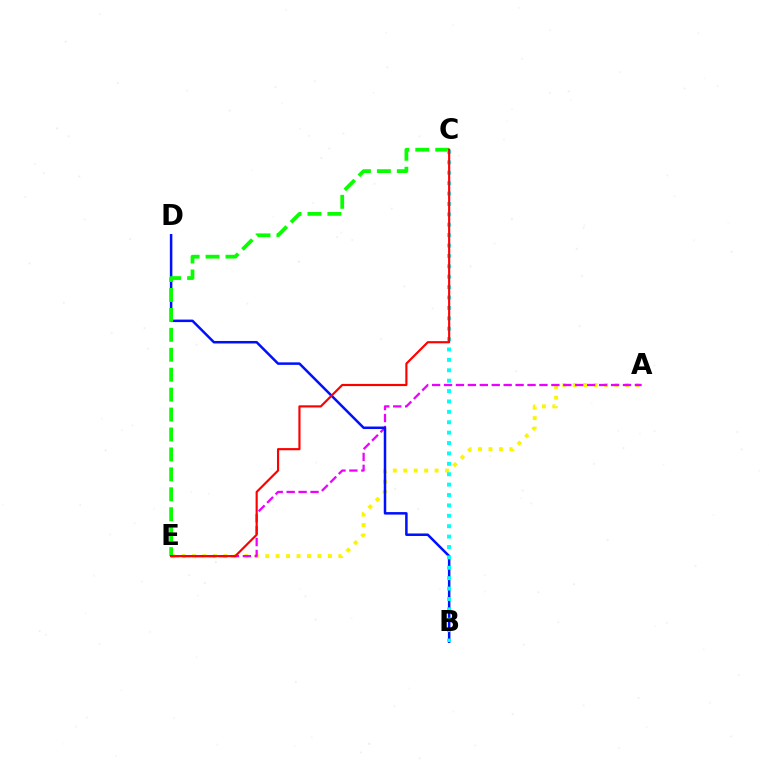{('A', 'E'): [{'color': '#fcf500', 'line_style': 'dotted', 'thickness': 2.84}, {'color': '#ee00ff', 'line_style': 'dashed', 'thickness': 1.62}], ('B', 'D'): [{'color': '#0010ff', 'line_style': 'solid', 'thickness': 1.8}], ('C', 'E'): [{'color': '#08ff00', 'line_style': 'dashed', 'thickness': 2.71}, {'color': '#ff0000', 'line_style': 'solid', 'thickness': 1.56}], ('B', 'C'): [{'color': '#00fff6', 'line_style': 'dotted', 'thickness': 2.82}]}